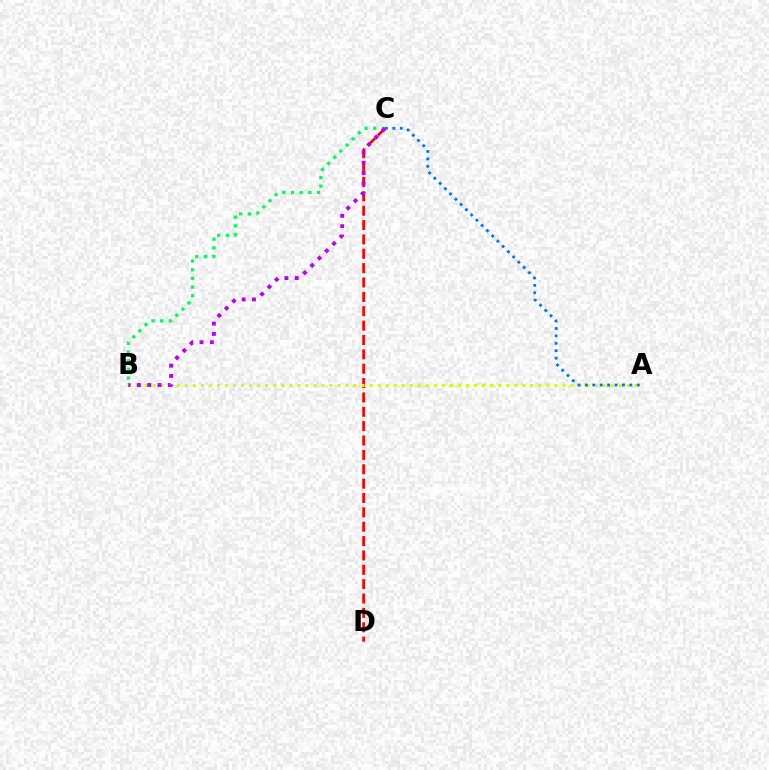{('C', 'D'): [{'color': '#ff0000', 'line_style': 'dashed', 'thickness': 1.95}], ('A', 'B'): [{'color': '#d1ff00', 'line_style': 'dotted', 'thickness': 2.18}], ('B', 'C'): [{'color': '#00ff5c', 'line_style': 'dotted', 'thickness': 2.36}, {'color': '#b900ff', 'line_style': 'dotted', 'thickness': 2.81}], ('A', 'C'): [{'color': '#0074ff', 'line_style': 'dotted', 'thickness': 2.02}]}